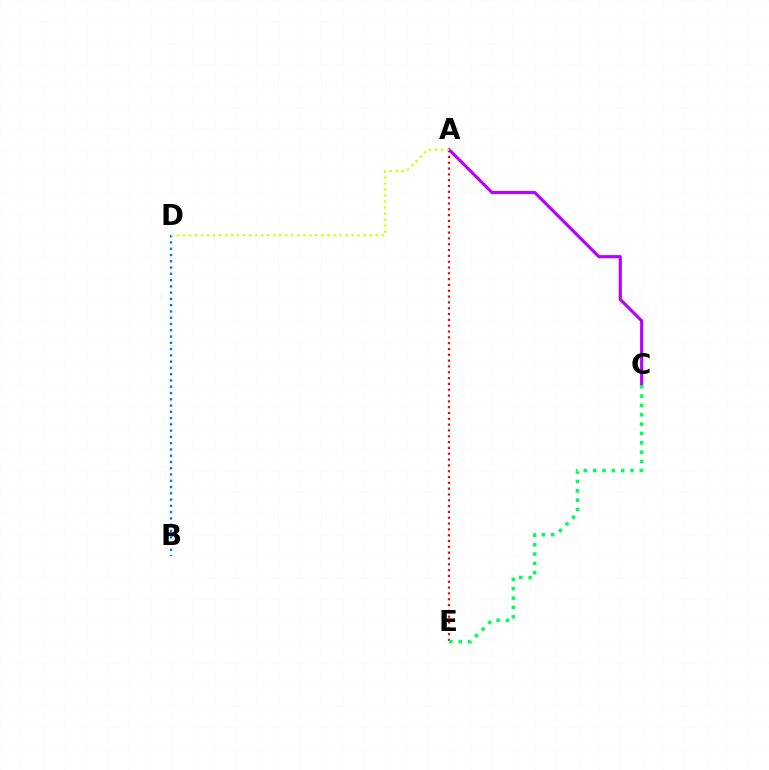{('B', 'D'): [{'color': '#0074ff', 'line_style': 'dotted', 'thickness': 1.7}], ('A', 'E'): [{'color': '#ff0000', 'line_style': 'dotted', 'thickness': 1.58}], ('A', 'C'): [{'color': '#b900ff', 'line_style': 'solid', 'thickness': 2.25}], ('C', 'E'): [{'color': '#00ff5c', 'line_style': 'dotted', 'thickness': 2.54}], ('A', 'D'): [{'color': '#d1ff00', 'line_style': 'dotted', 'thickness': 1.64}]}